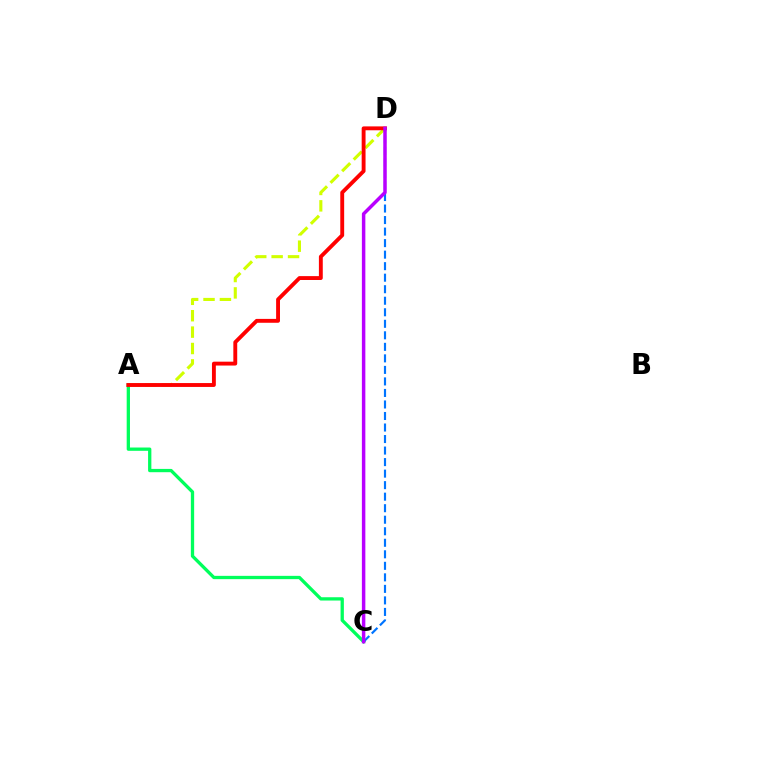{('A', 'D'): [{'color': '#d1ff00', 'line_style': 'dashed', 'thickness': 2.23}, {'color': '#ff0000', 'line_style': 'solid', 'thickness': 2.79}], ('A', 'C'): [{'color': '#00ff5c', 'line_style': 'solid', 'thickness': 2.37}], ('C', 'D'): [{'color': '#0074ff', 'line_style': 'dashed', 'thickness': 1.57}, {'color': '#b900ff', 'line_style': 'solid', 'thickness': 2.5}]}